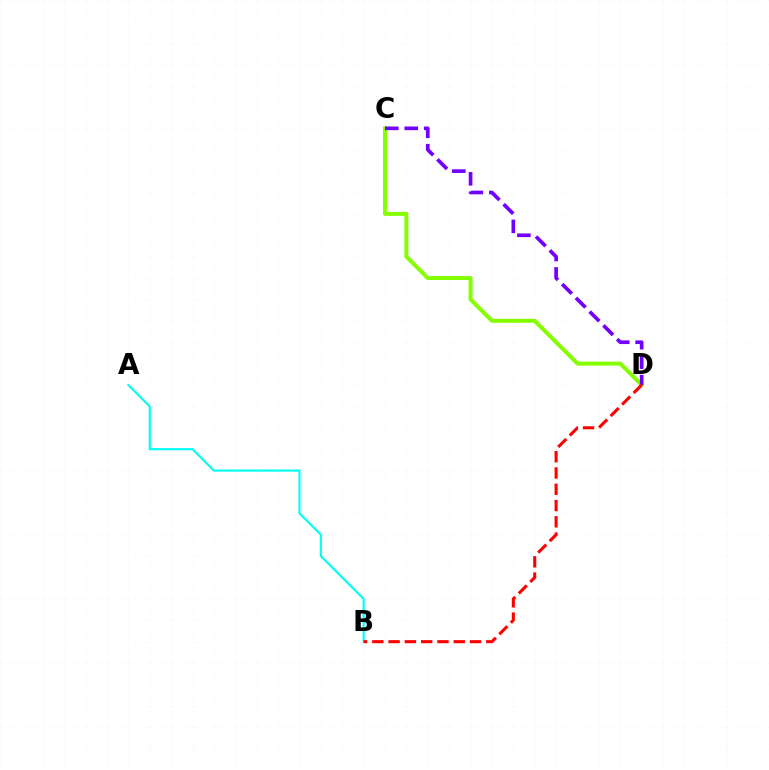{('C', 'D'): [{'color': '#84ff00', 'line_style': 'solid', 'thickness': 2.86}, {'color': '#7200ff', 'line_style': 'dashed', 'thickness': 2.64}], ('A', 'B'): [{'color': '#00fff6', 'line_style': 'solid', 'thickness': 1.54}], ('B', 'D'): [{'color': '#ff0000', 'line_style': 'dashed', 'thickness': 2.21}]}